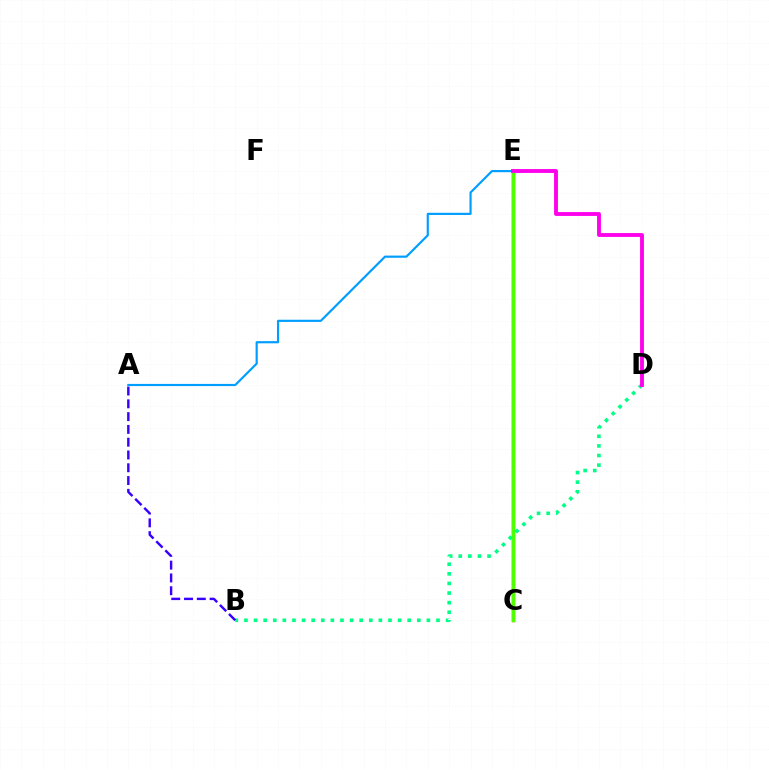{('C', 'E'): [{'color': '#ff0000', 'line_style': 'solid', 'thickness': 2.4}, {'color': '#ffd500', 'line_style': 'solid', 'thickness': 1.72}, {'color': '#4fff00', 'line_style': 'solid', 'thickness': 2.36}], ('A', 'E'): [{'color': '#009eff', 'line_style': 'solid', 'thickness': 1.56}], ('B', 'D'): [{'color': '#00ff86', 'line_style': 'dotted', 'thickness': 2.61}], ('D', 'E'): [{'color': '#ff00ed', 'line_style': 'solid', 'thickness': 2.77}], ('A', 'B'): [{'color': '#3700ff', 'line_style': 'dashed', 'thickness': 1.74}]}